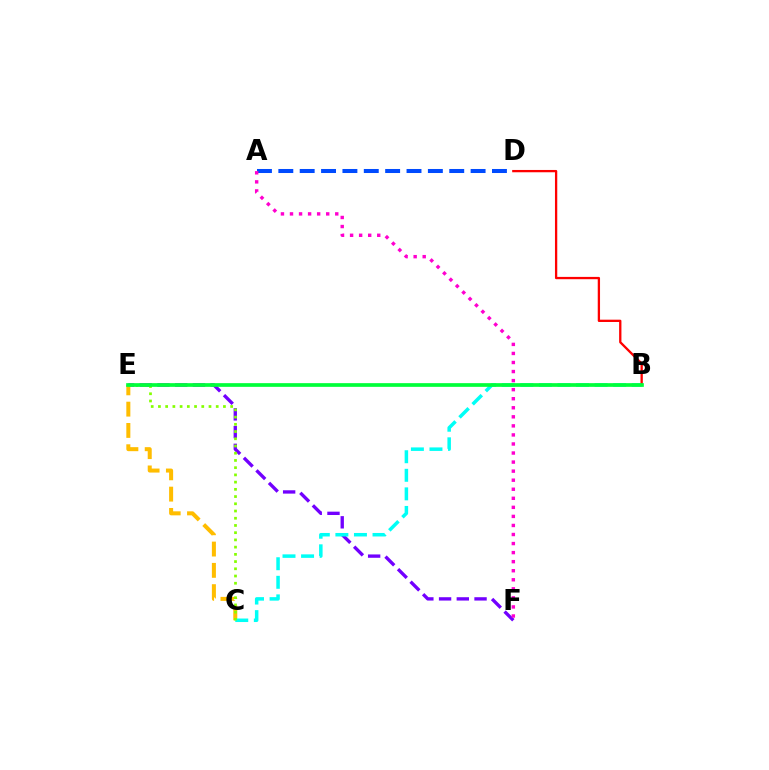{('E', 'F'): [{'color': '#7200ff', 'line_style': 'dashed', 'thickness': 2.41}], ('C', 'E'): [{'color': '#ffbd00', 'line_style': 'dashed', 'thickness': 2.89}, {'color': '#84ff00', 'line_style': 'dotted', 'thickness': 1.96}], ('B', 'C'): [{'color': '#00fff6', 'line_style': 'dashed', 'thickness': 2.52}], ('A', 'D'): [{'color': '#004bff', 'line_style': 'dashed', 'thickness': 2.9}], ('B', 'D'): [{'color': '#ff0000', 'line_style': 'solid', 'thickness': 1.66}], ('B', 'E'): [{'color': '#00ff39', 'line_style': 'solid', 'thickness': 2.66}], ('A', 'F'): [{'color': '#ff00cf', 'line_style': 'dotted', 'thickness': 2.46}]}